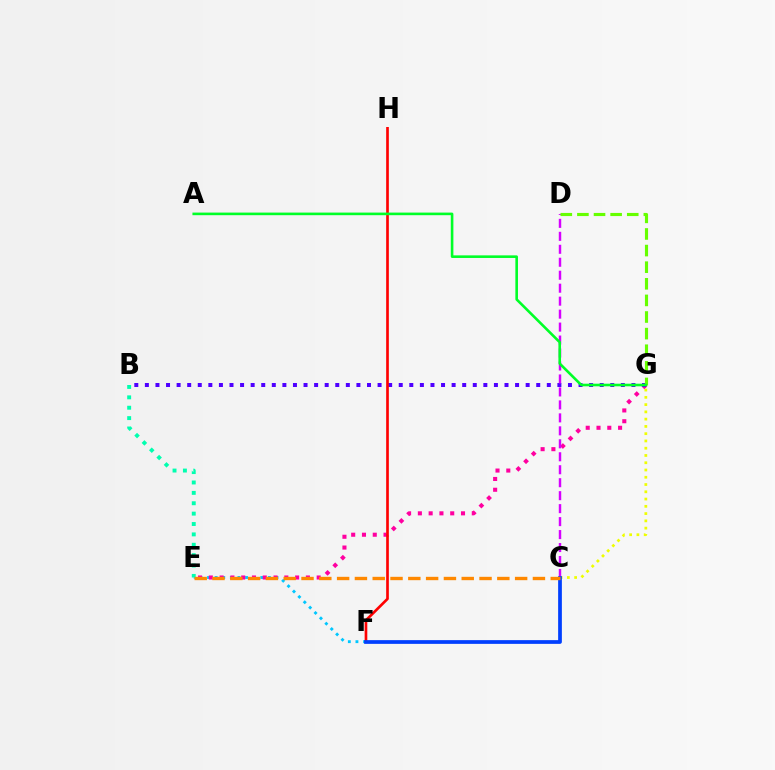{('E', 'F'): [{'color': '#00c7ff', 'line_style': 'dotted', 'thickness': 2.07}], ('E', 'G'): [{'color': '#ff00a0', 'line_style': 'dotted', 'thickness': 2.93}], ('C', 'G'): [{'color': '#eeff00', 'line_style': 'dotted', 'thickness': 1.97}], ('B', 'G'): [{'color': '#4f00ff', 'line_style': 'dotted', 'thickness': 2.87}], ('C', 'D'): [{'color': '#d600ff', 'line_style': 'dashed', 'thickness': 1.76}], ('F', 'H'): [{'color': '#ff0000', 'line_style': 'solid', 'thickness': 1.92}], ('C', 'F'): [{'color': '#003fff', 'line_style': 'solid', 'thickness': 2.69}], ('B', 'E'): [{'color': '#00ffaf', 'line_style': 'dotted', 'thickness': 2.82}], ('D', 'G'): [{'color': '#66ff00', 'line_style': 'dashed', 'thickness': 2.26}], ('A', 'G'): [{'color': '#00ff27', 'line_style': 'solid', 'thickness': 1.88}], ('C', 'E'): [{'color': '#ff8800', 'line_style': 'dashed', 'thickness': 2.42}]}